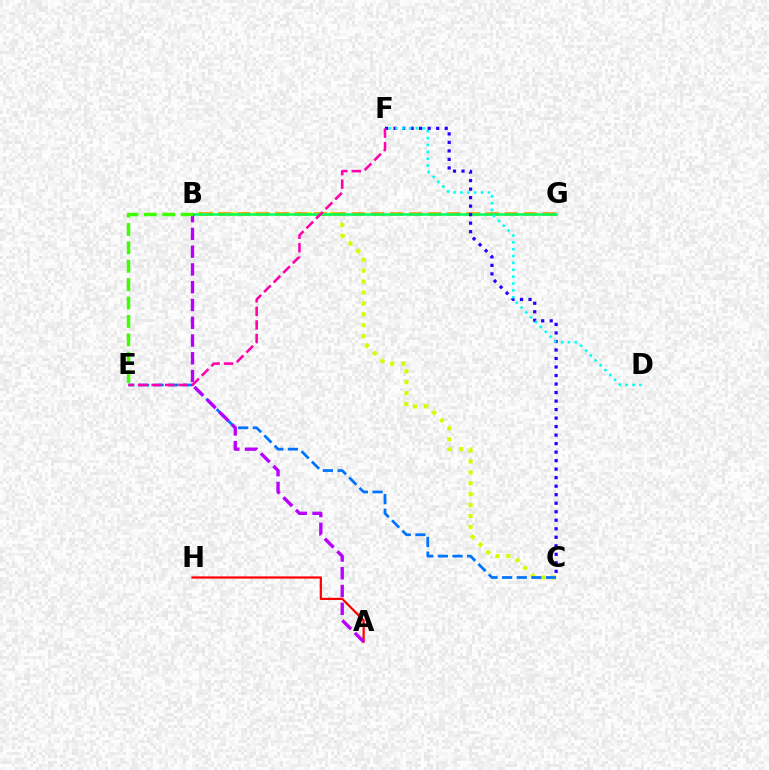{('B', 'C'): [{'color': '#d1ff00', 'line_style': 'dotted', 'thickness': 2.96}], ('C', 'E'): [{'color': '#0074ff', 'line_style': 'dashed', 'thickness': 1.99}], ('B', 'G'): [{'color': '#ff9400', 'line_style': 'dashed', 'thickness': 2.59}, {'color': '#00ff5c', 'line_style': 'solid', 'thickness': 1.85}], ('C', 'F'): [{'color': '#2500ff', 'line_style': 'dotted', 'thickness': 2.31}], ('A', 'H'): [{'color': '#ff0000', 'line_style': 'solid', 'thickness': 1.61}], ('A', 'B'): [{'color': '#b900ff', 'line_style': 'dashed', 'thickness': 2.41}], ('E', 'F'): [{'color': '#ff00ac', 'line_style': 'dashed', 'thickness': 1.84}], ('B', 'E'): [{'color': '#3dff00', 'line_style': 'dashed', 'thickness': 2.5}], ('D', 'F'): [{'color': '#00fff6', 'line_style': 'dotted', 'thickness': 1.86}]}